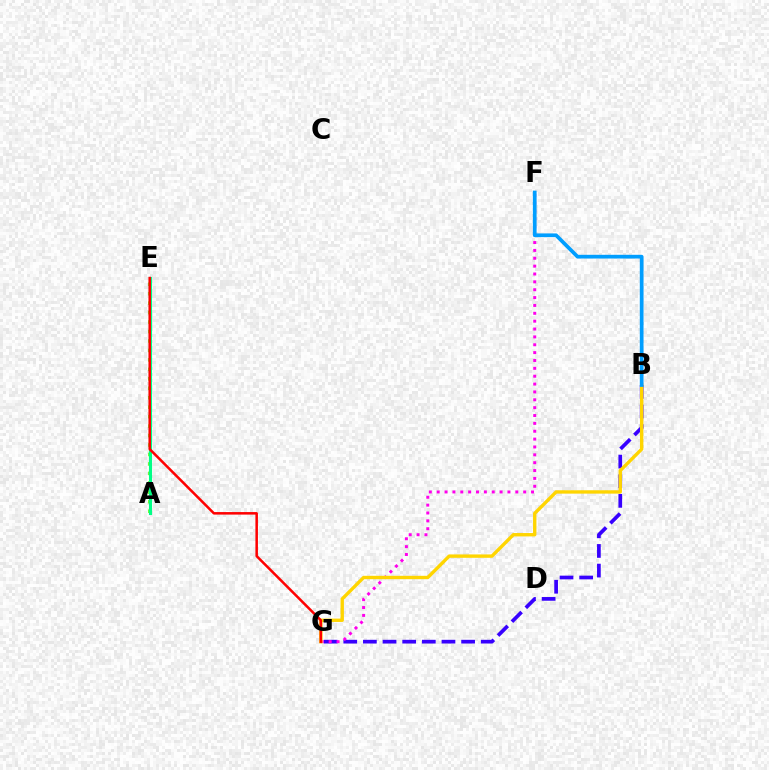{('B', 'G'): [{'color': '#3700ff', 'line_style': 'dashed', 'thickness': 2.67}, {'color': '#ffd500', 'line_style': 'solid', 'thickness': 2.43}], ('F', 'G'): [{'color': '#ff00ed', 'line_style': 'dotted', 'thickness': 2.14}], ('A', 'E'): [{'color': '#4fff00', 'line_style': 'dotted', 'thickness': 2.57}, {'color': '#00ff86', 'line_style': 'solid', 'thickness': 2.23}], ('E', 'G'): [{'color': '#ff0000', 'line_style': 'solid', 'thickness': 1.82}], ('B', 'F'): [{'color': '#009eff', 'line_style': 'solid', 'thickness': 2.69}]}